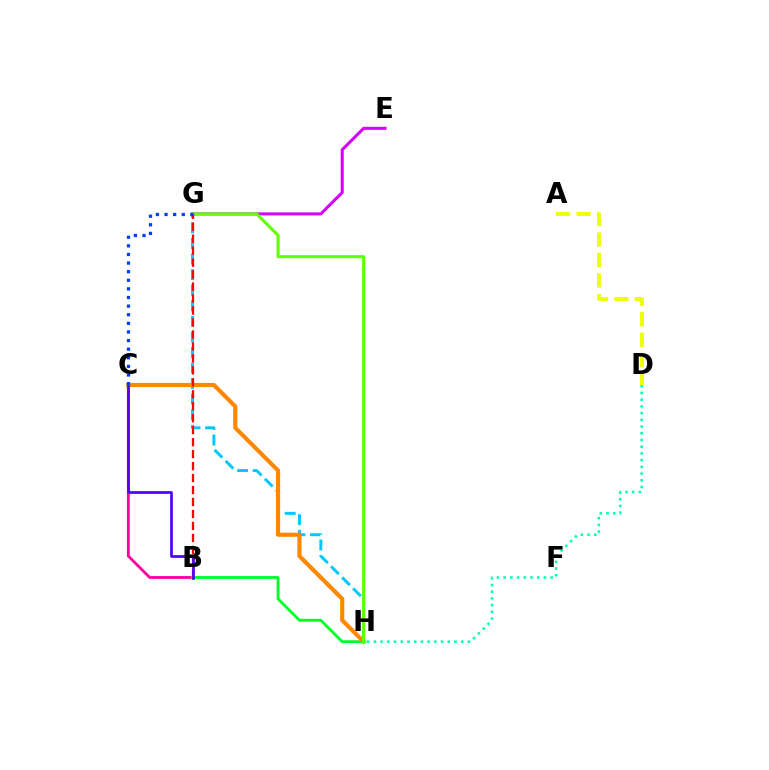{('E', 'G'): [{'color': '#d600ff', 'line_style': 'solid', 'thickness': 2.19}], ('B', 'C'): [{'color': '#ff00a0', 'line_style': 'solid', 'thickness': 2.03}, {'color': '#4f00ff', 'line_style': 'solid', 'thickness': 1.95}], ('G', 'H'): [{'color': '#00c7ff', 'line_style': 'dashed', 'thickness': 2.12}, {'color': '#66ff00', 'line_style': 'solid', 'thickness': 2.24}], ('B', 'H'): [{'color': '#00ff27', 'line_style': 'solid', 'thickness': 2.05}], ('C', 'H'): [{'color': '#ff8800', 'line_style': 'solid', 'thickness': 2.99}], ('D', 'H'): [{'color': '#00ffaf', 'line_style': 'dotted', 'thickness': 1.83}], ('B', 'G'): [{'color': '#ff0000', 'line_style': 'dashed', 'thickness': 1.63}], ('C', 'G'): [{'color': '#003fff', 'line_style': 'dotted', 'thickness': 2.34}], ('A', 'D'): [{'color': '#eeff00', 'line_style': 'dashed', 'thickness': 2.78}]}